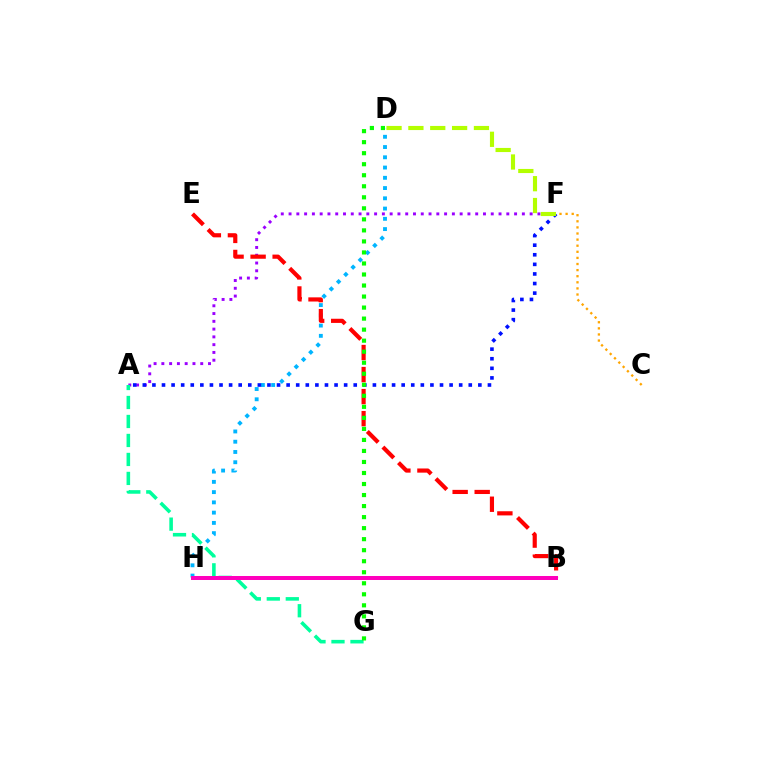{('A', 'F'): [{'color': '#9b00ff', 'line_style': 'dotted', 'thickness': 2.11}, {'color': '#0010ff', 'line_style': 'dotted', 'thickness': 2.6}], ('D', 'H'): [{'color': '#00b5ff', 'line_style': 'dotted', 'thickness': 2.79}], ('B', 'E'): [{'color': '#ff0000', 'line_style': 'dashed', 'thickness': 2.99}], ('C', 'F'): [{'color': '#ffa500', 'line_style': 'dotted', 'thickness': 1.66}], ('A', 'G'): [{'color': '#00ff9d', 'line_style': 'dashed', 'thickness': 2.58}], ('B', 'H'): [{'color': '#ff00bd', 'line_style': 'solid', 'thickness': 2.88}], ('D', 'F'): [{'color': '#b3ff00', 'line_style': 'dashed', 'thickness': 2.97}], ('D', 'G'): [{'color': '#08ff00', 'line_style': 'dotted', 'thickness': 3.0}]}